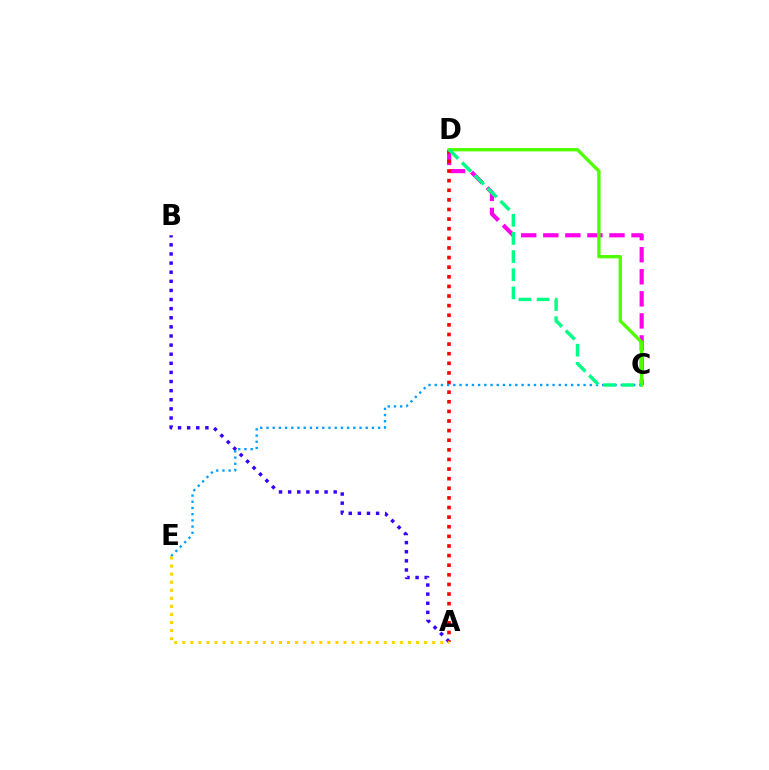{('A', 'B'): [{'color': '#3700ff', 'line_style': 'dotted', 'thickness': 2.48}], ('C', 'D'): [{'color': '#ff00ed', 'line_style': 'dashed', 'thickness': 3.0}, {'color': '#4fff00', 'line_style': 'solid', 'thickness': 2.39}, {'color': '#00ff86', 'line_style': 'dashed', 'thickness': 2.47}], ('A', 'D'): [{'color': '#ff0000', 'line_style': 'dotted', 'thickness': 2.61}], ('C', 'E'): [{'color': '#009eff', 'line_style': 'dotted', 'thickness': 1.69}], ('A', 'E'): [{'color': '#ffd500', 'line_style': 'dotted', 'thickness': 2.19}]}